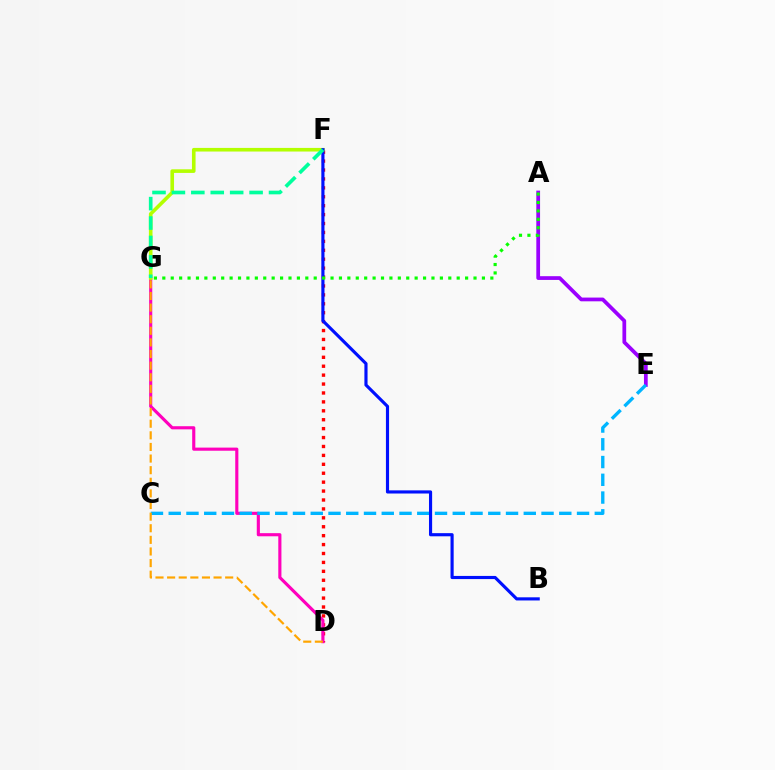{('D', 'F'): [{'color': '#ff0000', 'line_style': 'dotted', 'thickness': 2.42}], ('D', 'G'): [{'color': '#ff00bd', 'line_style': 'solid', 'thickness': 2.25}, {'color': '#ffa500', 'line_style': 'dashed', 'thickness': 1.58}], ('A', 'E'): [{'color': '#9b00ff', 'line_style': 'solid', 'thickness': 2.7}], ('C', 'E'): [{'color': '#00b5ff', 'line_style': 'dashed', 'thickness': 2.41}], ('F', 'G'): [{'color': '#b3ff00', 'line_style': 'solid', 'thickness': 2.61}, {'color': '#00ff9d', 'line_style': 'dashed', 'thickness': 2.64}], ('B', 'F'): [{'color': '#0010ff', 'line_style': 'solid', 'thickness': 2.27}], ('A', 'G'): [{'color': '#08ff00', 'line_style': 'dotted', 'thickness': 2.29}]}